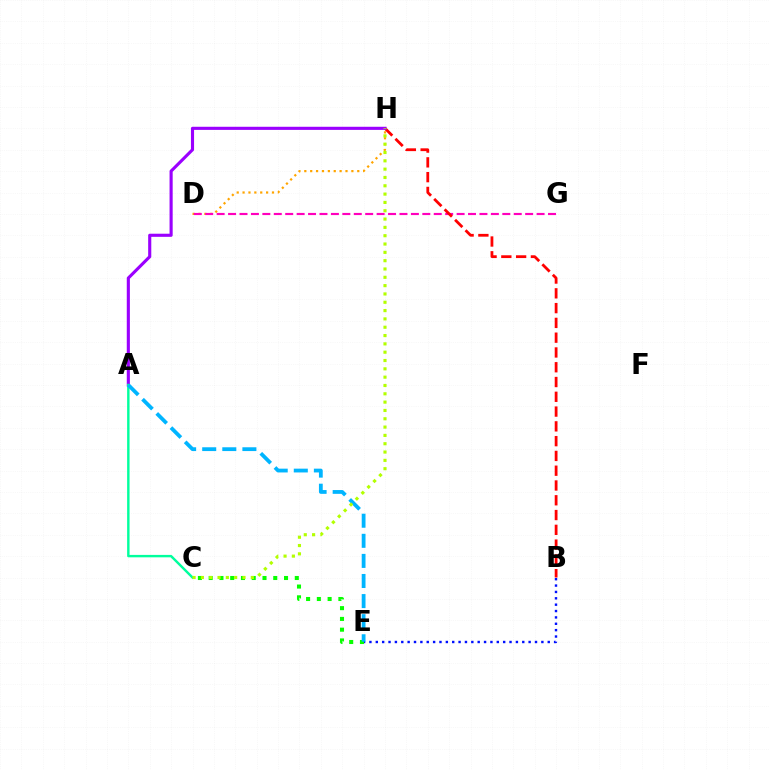{('D', 'H'): [{'color': '#ffa500', 'line_style': 'dotted', 'thickness': 1.6}], ('D', 'G'): [{'color': '#ff00bd', 'line_style': 'dashed', 'thickness': 1.55}], ('B', 'H'): [{'color': '#ff0000', 'line_style': 'dashed', 'thickness': 2.01}], ('B', 'E'): [{'color': '#0010ff', 'line_style': 'dotted', 'thickness': 1.73}], ('A', 'H'): [{'color': '#9b00ff', 'line_style': 'solid', 'thickness': 2.25}], ('A', 'C'): [{'color': '#00ff9d', 'line_style': 'solid', 'thickness': 1.74}], ('C', 'E'): [{'color': '#08ff00', 'line_style': 'dotted', 'thickness': 2.92}], ('A', 'E'): [{'color': '#00b5ff', 'line_style': 'dashed', 'thickness': 2.73}], ('C', 'H'): [{'color': '#b3ff00', 'line_style': 'dotted', 'thickness': 2.26}]}